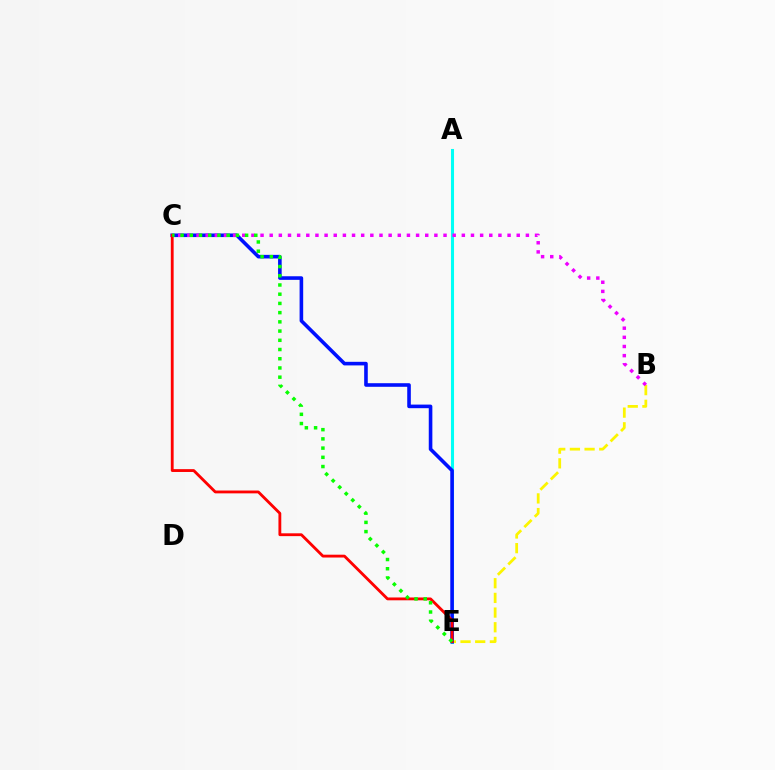{('A', 'E'): [{'color': '#00fff6', 'line_style': 'solid', 'thickness': 2.2}], ('B', 'E'): [{'color': '#fcf500', 'line_style': 'dashed', 'thickness': 1.99}], ('C', 'E'): [{'color': '#0010ff', 'line_style': 'solid', 'thickness': 2.59}, {'color': '#ff0000', 'line_style': 'solid', 'thickness': 2.04}, {'color': '#08ff00', 'line_style': 'dotted', 'thickness': 2.5}], ('B', 'C'): [{'color': '#ee00ff', 'line_style': 'dotted', 'thickness': 2.49}]}